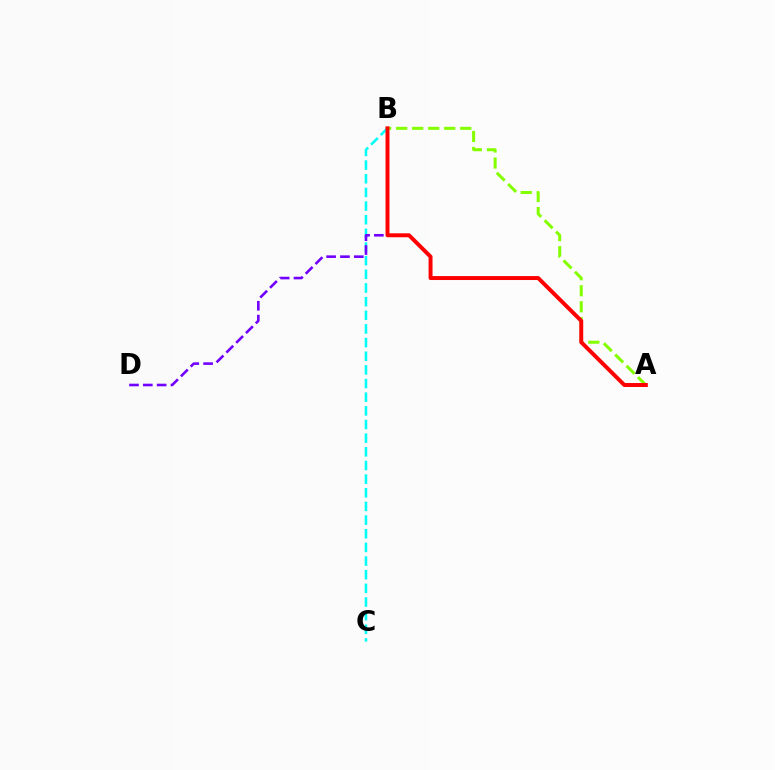{('B', 'C'): [{'color': '#00fff6', 'line_style': 'dashed', 'thickness': 1.85}], ('B', 'D'): [{'color': '#7200ff', 'line_style': 'dashed', 'thickness': 1.88}], ('A', 'B'): [{'color': '#84ff00', 'line_style': 'dashed', 'thickness': 2.18}, {'color': '#ff0000', 'line_style': 'solid', 'thickness': 2.84}]}